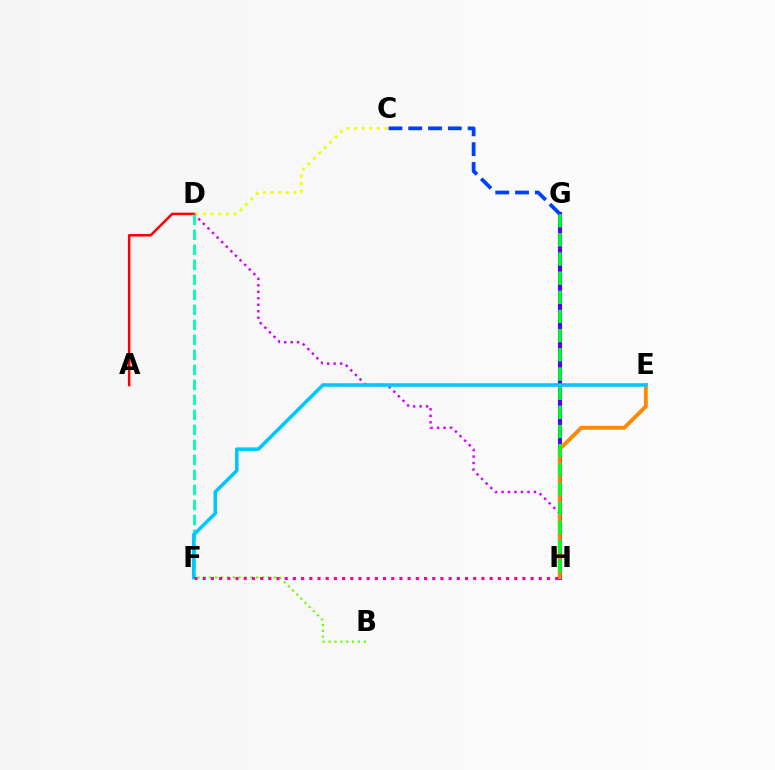{('A', 'D'): [{'color': '#ff0000', 'line_style': 'solid', 'thickness': 1.81}], ('C', 'D'): [{'color': '#eeff00', 'line_style': 'dotted', 'thickness': 2.08}], ('D', 'H'): [{'color': '#d600ff', 'line_style': 'dotted', 'thickness': 1.76}], ('G', 'H'): [{'color': '#4f00ff', 'line_style': 'solid', 'thickness': 2.93}, {'color': '#00ff27', 'line_style': 'dashed', 'thickness': 2.6}], ('D', 'F'): [{'color': '#00ffaf', 'line_style': 'dashed', 'thickness': 2.04}], ('E', 'H'): [{'color': '#ff8800', 'line_style': 'solid', 'thickness': 2.78}], ('B', 'F'): [{'color': '#66ff00', 'line_style': 'dotted', 'thickness': 1.59}], ('E', 'F'): [{'color': '#00c7ff', 'line_style': 'solid', 'thickness': 2.56}], ('C', 'G'): [{'color': '#003fff', 'line_style': 'dashed', 'thickness': 2.69}], ('F', 'H'): [{'color': '#ff00a0', 'line_style': 'dotted', 'thickness': 2.23}]}